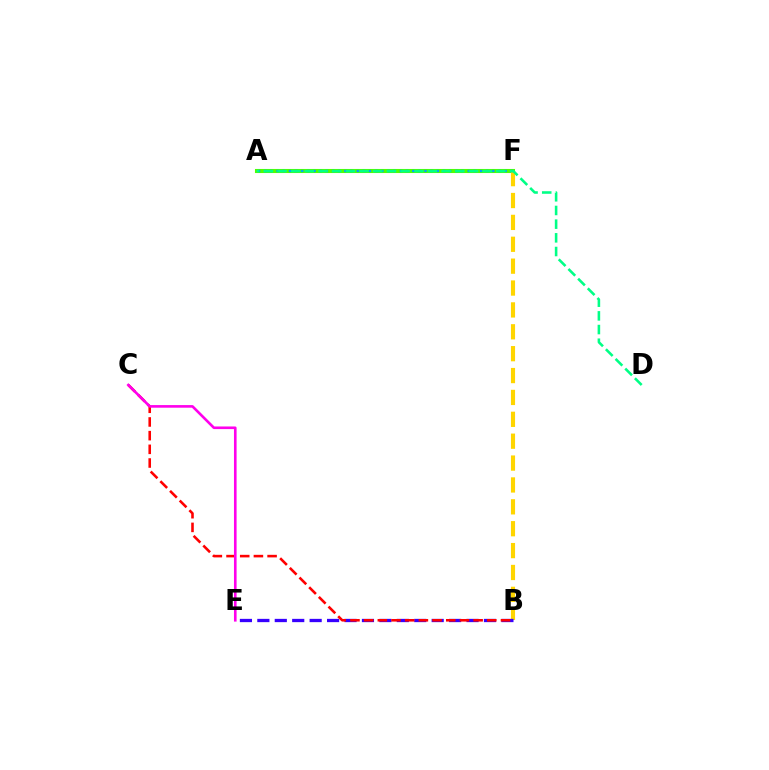{('A', 'F'): [{'color': '#4fff00', 'line_style': 'solid', 'thickness': 2.93}, {'color': '#009eff', 'line_style': 'dotted', 'thickness': 1.67}], ('B', 'F'): [{'color': '#ffd500', 'line_style': 'dashed', 'thickness': 2.97}], ('B', 'E'): [{'color': '#3700ff', 'line_style': 'dashed', 'thickness': 2.37}], ('B', 'C'): [{'color': '#ff0000', 'line_style': 'dashed', 'thickness': 1.86}], ('C', 'E'): [{'color': '#ff00ed', 'line_style': 'solid', 'thickness': 1.89}], ('A', 'D'): [{'color': '#00ff86', 'line_style': 'dashed', 'thickness': 1.86}]}